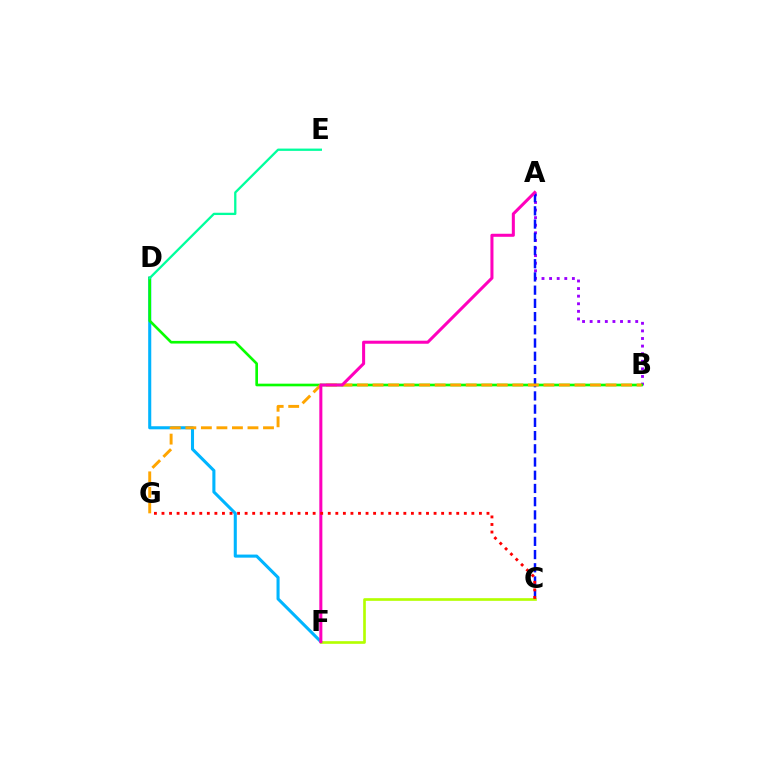{('A', 'B'): [{'color': '#9b00ff', 'line_style': 'dotted', 'thickness': 2.06}], ('D', 'F'): [{'color': '#00b5ff', 'line_style': 'solid', 'thickness': 2.21}], ('B', 'D'): [{'color': '#08ff00', 'line_style': 'solid', 'thickness': 1.91}], ('A', 'C'): [{'color': '#0010ff', 'line_style': 'dashed', 'thickness': 1.8}], ('B', 'G'): [{'color': '#ffa500', 'line_style': 'dashed', 'thickness': 2.11}], ('C', 'F'): [{'color': '#b3ff00', 'line_style': 'solid', 'thickness': 1.91}], ('A', 'F'): [{'color': '#ff00bd', 'line_style': 'solid', 'thickness': 2.19}], ('C', 'G'): [{'color': '#ff0000', 'line_style': 'dotted', 'thickness': 2.05}], ('D', 'E'): [{'color': '#00ff9d', 'line_style': 'solid', 'thickness': 1.65}]}